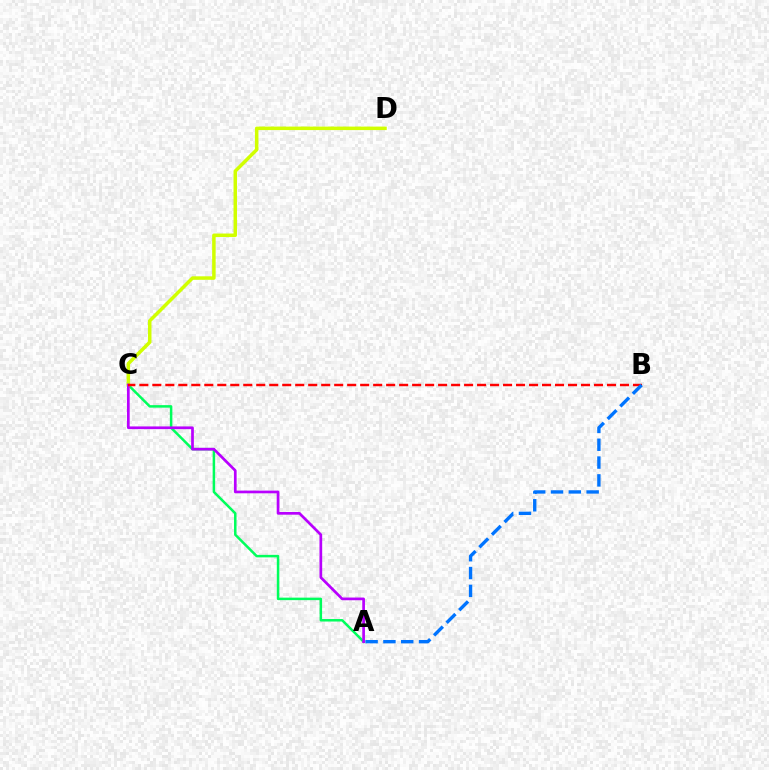{('A', 'C'): [{'color': '#00ff5c', 'line_style': 'solid', 'thickness': 1.8}, {'color': '#b900ff', 'line_style': 'solid', 'thickness': 1.95}], ('C', 'D'): [{'color': '#d1ff00', 'line_style': 'solid', 'thickness': 2.52}], ('B', 'C'): [{'color': '#ff0000', 'line_style': 'dashed', 'thickness': 1.76}], ('A', 'B'): [{'color': '#0074ff', 'line_style': 'dashed', 'thickness': 2.42}]}